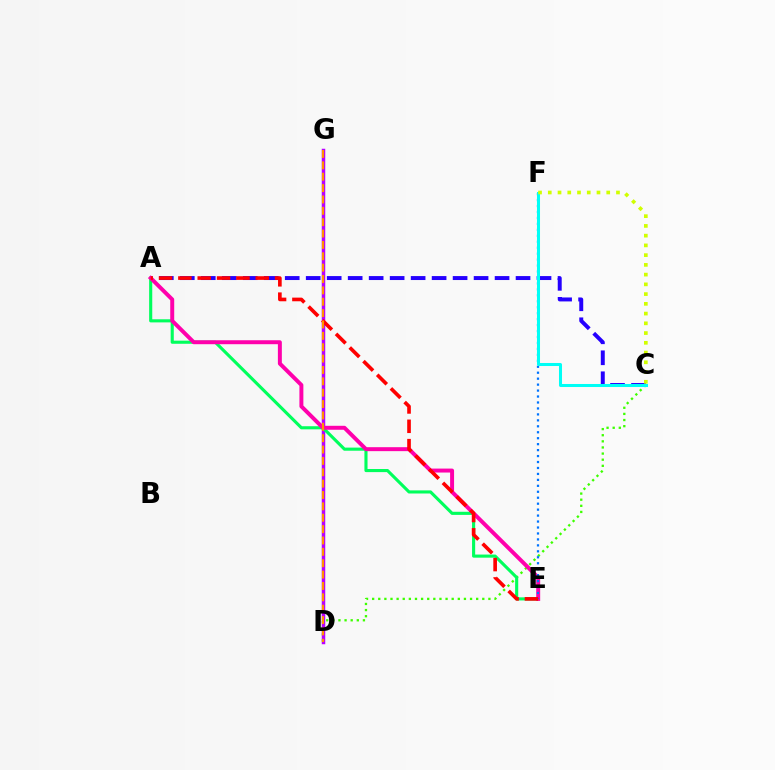{('C', 'D'): [{'color': '#3dff00', 'line_style': 'dotted', 'thickness': 1.66}], ('D', 'G'): [{'color': '#b900ff', 'line_style': 'solid', 'thickness': 2.5}, {'color': '#ff9400', 'line_style': 'dashed', 'thickness': 1.54}], ('A', 'E'): [{'color': '#00ff5c', 'line_style': 'solid', 'thickness': 2.24}, {'color': '#ff00ac', 'line_style': 'solid', 'thickness': 2.85}, {'color': '#ff0000', 'line_style': 'dashed', 'thickness': 2.63}], ('A', 'C'): [{'color': '#2500ff', 'line_style': 'dashed', 'thickness': 2.85}], ('E', 'F'): [{'color': '#0074ff', 'line_style': 'dotted', 'thickness': 1.62}], ('C', 'F'): [{'color': '#00fff6', 'line_style': 'solid', 'thickness': 2.18}, {'color': '#d1ff00', 'line_style': 'dotted', 'thickness': 2.65}]}